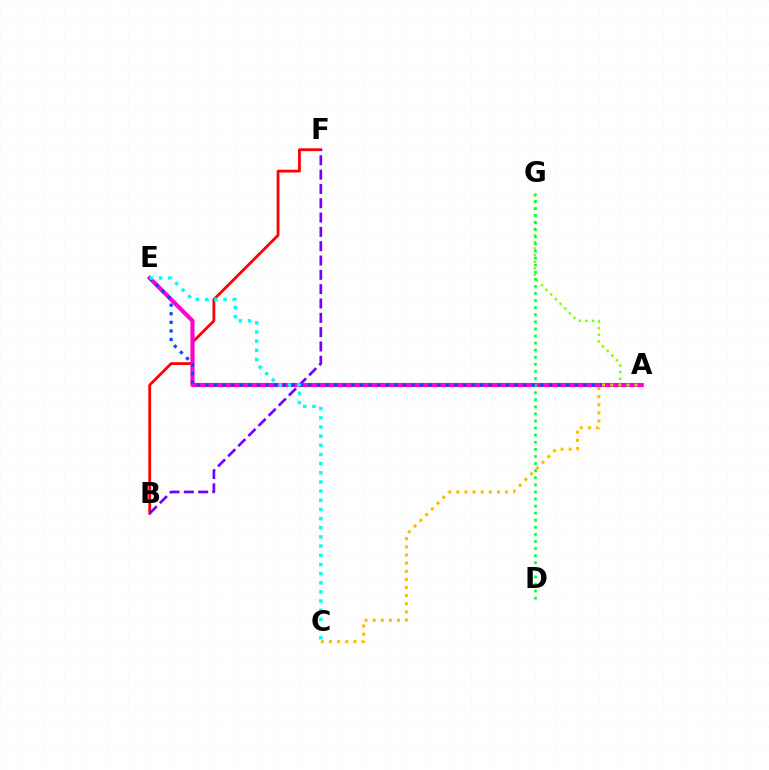{('A', 'G'): [{'color': '#84ff00', 'line_style': 'dotted', 'thickness': 1.79}], ('B', 'F'): [{'color': '#ff0000', 'line_style': 'solid', 'thickness': 2.01}, {'color': '#7200ff', 'line_style': 'dashed', 'thickness': 1.95}], ('A', 'E'): [{'color': '#ff00cf', 'line_style': 'solid', 'thickness': 2.98}, {'color': '#004bff', 'line_style': 'dotted', 'thickness': 2.33}], ('D', 'G'): [{'color': '#00ff39', 'line_style': 'dotted', 'thickness': 1.93}], ('A', 'C'): [{'color': '#ffbd00', 'line_style': 'dotted', 'thickness': 2.21}], ('C', 'E'): [{'color': '#00fff6', 'line_style': 'dotted', 'thickness': 2.49}]}